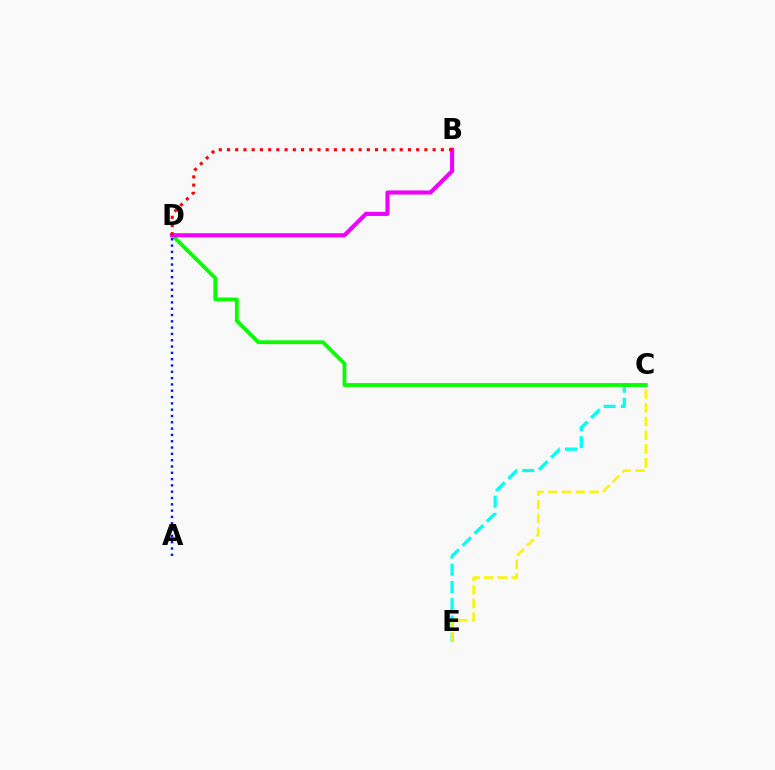{('C', 'E'): [{'color': '#00fff6', 'line_style': 'dashed', 'thickness': 2.34}, {'color': '#fcf500', 'line_style': 'dashed', 'thickness': 1.86}], ('C', 'D'): [{'color': '#08ff00', 'line_style': 'solid', 'thickness': 2.74}], ('B', 'D'): [{'color': '#ee00ff', 'line_style': 'solid', 'thickness': 2.96}, {'color': '#ff0000', 'line_style': 'dotted', 'thickness': 2.23}], ('A', 'D'): [{'color': '#0010ff', 'line_style': 'dotted', 'thickness': 1.71}]}